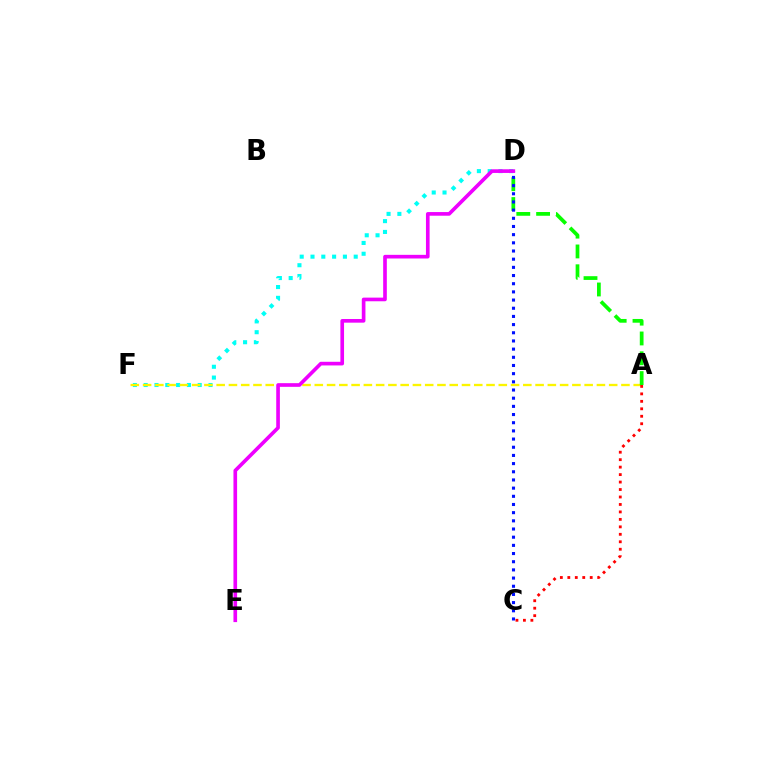{('D', 'F'): [{'color': '#00fff6', 'line_style': 'dotted', 'thickness': 2.94}], ('A', 'F'): [{'color': '#fcf500', 'line_style': 'dashed', 'thickness': 1.67}], ('A', 'D'): [{'color': '#08ff00', 'line_style': 'dashed', 'thickness': 2.69}], ('C', 'D'): [{'color': '#0010ff', 'line_style': 'dotted', 'thickness': 2.22}], ('A', 'C'): [{'color': '#ff0000', 'line_style': 'dotted', 'thickness': 2.03}], ('D', 'E'): [{'color': '#ee00ff', 'line_style': 'solid', 'thickness': 2.63}]}